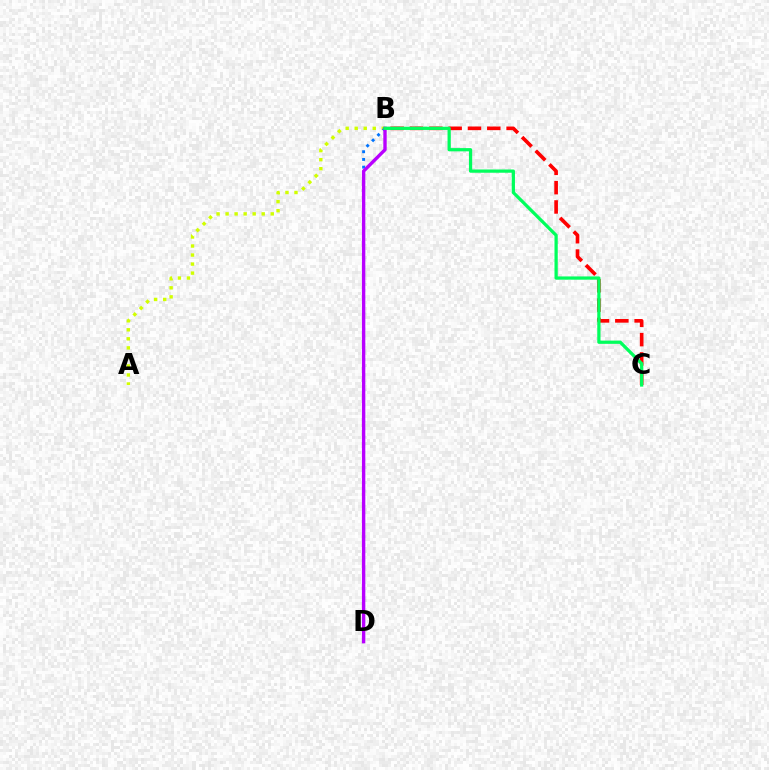{('A', 'B'): [{'color': '#d1ff00', 'line_style': 'dotted', 'thickness': 2.45}], ('B', 'D'): [{'color': '#0074ff', 'line_style': 'dotted', 'thickness': 2.09}, {'color': '#b900ff', 'line_style': 'solid', 'thickness': 2.42}], ('B', 'C'): [{'color': '#ff0000', 'line_style': 'dashed', 'thickness': 2.62}, {'color': '#00ff5c', 'line_style': 'solid', 'thickness': 2.34}]}